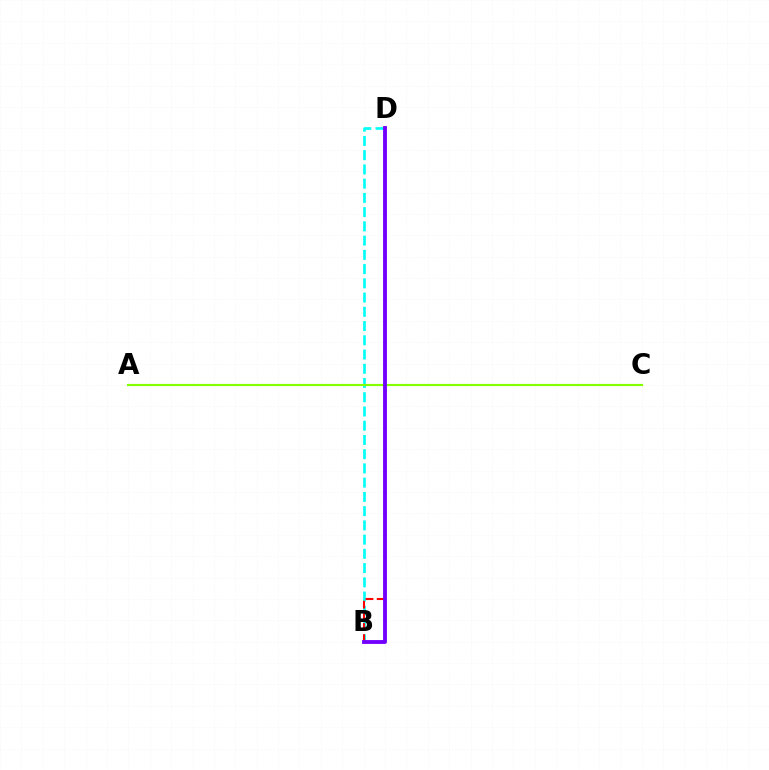{('B', 'D'): [{'color': '#00fff6', 'line_style': 'dashed', 'thickness': 1.93}, {'color': '#ff0000', 'line_style': 'dashed', 'thickness': 1.51}, {'color': '#7200ff', 'line_style': 'solid', 'thickness': 2.77}], ('A', 'C'): [{'color': '#84ff00', 'line_style': 'solid', 'thickness': 1.56}]}